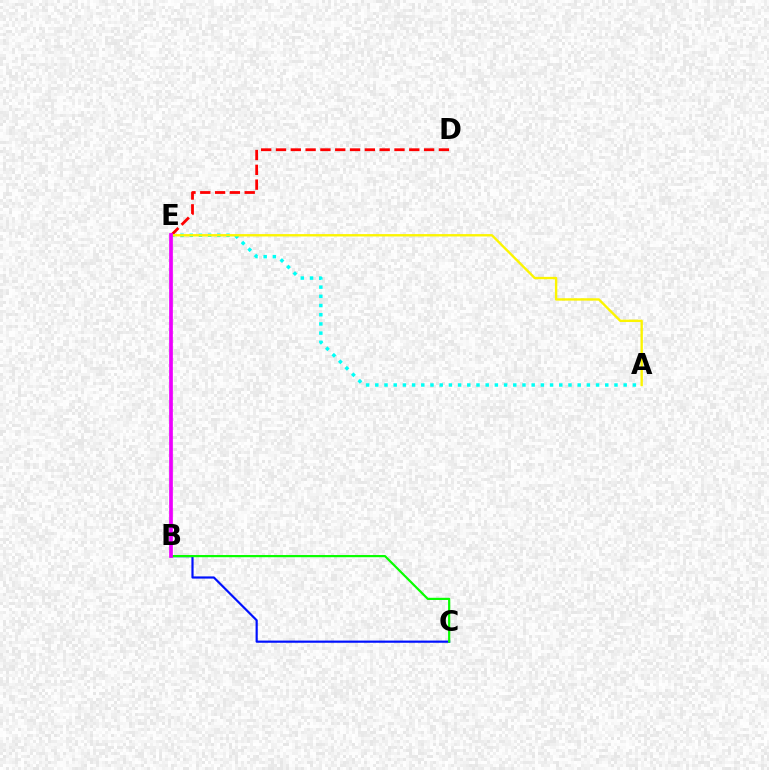{('A', 'E'): [{'color': '#00fff6', 'line_style': 'dotted', 'thickness': 2.5}, {'color': '#fcf500', 'line_style': 'solid', 'thickness': 1.71}], ('D', 'E'): [{'color': '#ff0000', 'line_style': 'dashed', 'thickness': 2.01}], ('B', 'C'): [{'color': '#0010ff', 'line_style': 'solid', 'thickness': 1.57}, {'color': '#08ff00', 'line_style': 'solid', 'thickness': 1.58}], ('B', 'E'): [{'color': '#ee00ff', 'line_style': 'solid', 'thickness': 2.66}]}